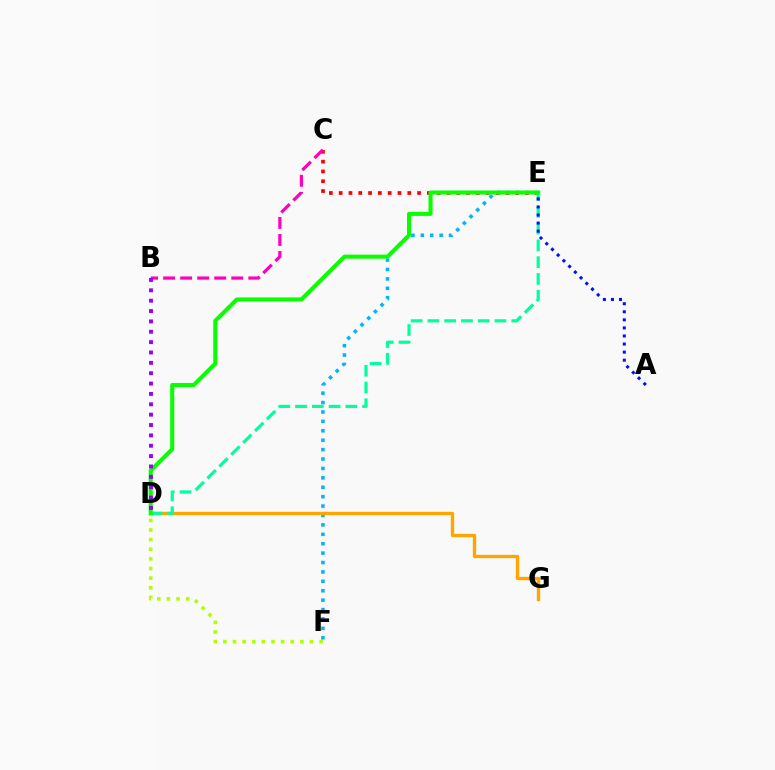{('D', 'F'): [{'color': '#b3ff00', 'line_style': 'dotted', 'thickness': 2.62}], ('E', 'F'): [{'color': '#00b5ff', 'line_style': 'dotted', 'thickness': 2.56}], ('C', 'E'): [{'color': '#ff0000', 'line_style': 'dotted', 'thickness': 2.66}], ('D', 'G'): [{'color': '#ffa500', 'line_style': 'solid', 'thickness': 2.41}], ('D', 'E'): [{'color': '#00ff9d', 'line_style': 'dashed', 'thickness': 2.28}, {'color': '#08ff00', 'line_style': 'solid', 'thickness': 2.91}], ('B', 'C'): [{'color': '#ff00bd', 'line_style': 'dashed', 'thickness': 2.31}], ('A', 'E'): [{'color': '#0010ff', 'line_style': 'dotted', 'thickness': 2.19}], ('B', 'D'): [{'color': '#9b00ff', 'line_style': 'dotted', 'thickness': 2.82}]}